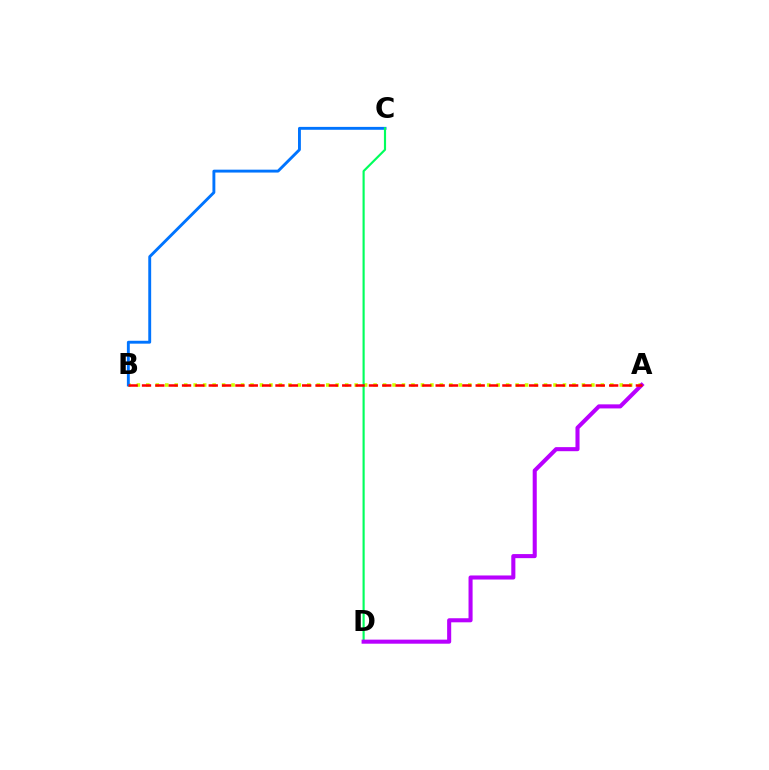{('A', 'B'): [{'color': '#d1ff00', 'line_style': 'dotted', 'thickness': 2.57}, {'color': '#ff0000', 'line_style': 'dashed', 'thickness': 1.81}], ('B', 'C'): [{'color': '#0074ff', 'line_style': 'solid', 'thickness': 2.08}], ('C', 'D'): [{'color': '#00ff5c', 'line_style': 'solid', 'thickness': 1.55}], ('A', 'D'): [{'color': '#b900ff', 'line_style': 'solid', 'thickness': 2.93}]}